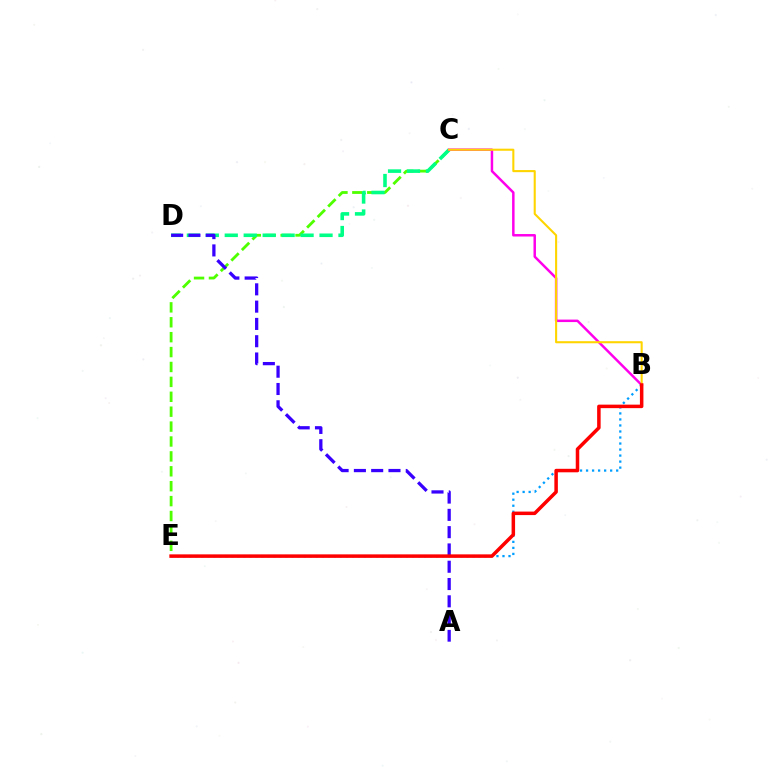{('B', 'E'): [{'color': '#009eff', 'line_style': 'dotted', 'thickness': 1.64}, {'color': '#ff0000', 'line_style': 'solid', 'thickness': 2.52}], ('C', 'E'): [{'color': '#4fff00', 'line_style': 'dashed', 'thickness': 2.02}], ('C', 'D'): [{'color': '#00ff86', 'line_style': 'dashed', 'thickness': 2.57}], ('B', 'C'): [{'color': '#ff00ed', 'line_style': 'solid', 'thickness': 1.79}, {'color': '#ffd500', 'line_style': 'solid', 'thickness': 1.5}], ('A', 'D'): [{'color': '#3700ff', 'line_style': 'dashed', 'thickness': 2.35}]}